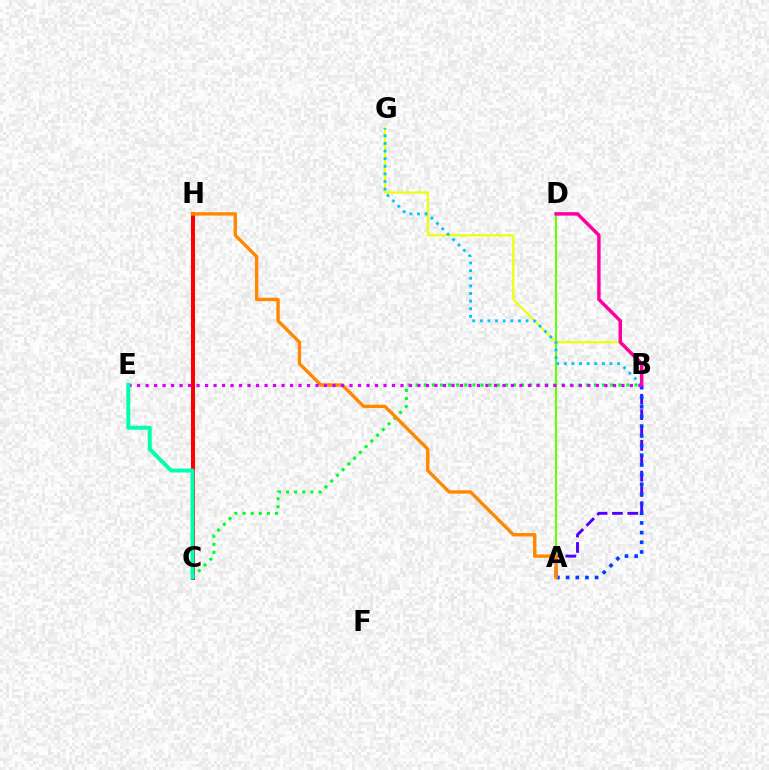{('A', 'B'): [{'color': '#4f00ff', 'line_style': 'dashed', 'thickness': 2.09}, {'color': '#003fff', 'line_style': 'dotted', 'thickness': 2.63}], ('C', 'H'): [{'color': '#ff0000', 'line_style': 'solid', 'thickness': 2.89}], ('B', 'C'): [{'color': '#00ff27', 'line_style': 'dotted', 'thickness': 2.2}], ('A', 'D'): [{'color': '#66ff00', 'line_style': 'solid', 'thickness': 1.5}], ('B', 'G'): [{'color': '#eeff00', 'line_style': 'solid', 'thickness': 1.55}, {'color': '#00c7ff', 'line_style': 'dotted', 'thickness': 2.07}], ('A', 'H'): [{'color': '#ff8800', 'line_style': 'solid', 'thickness': 2.44}], ('B', 'D'): [{'color': '#ff00a0', 'line_style': 'solid', 'thickness': 2.49}], ('B', 'E'): [{'color': '#d600ff', 'line_style': 'dotted', 'thickness': 2.31}], ('C', 'E'): [{'color': '#00ffaf', 'line_style': 'solid', 'thickness': 2.84}]}